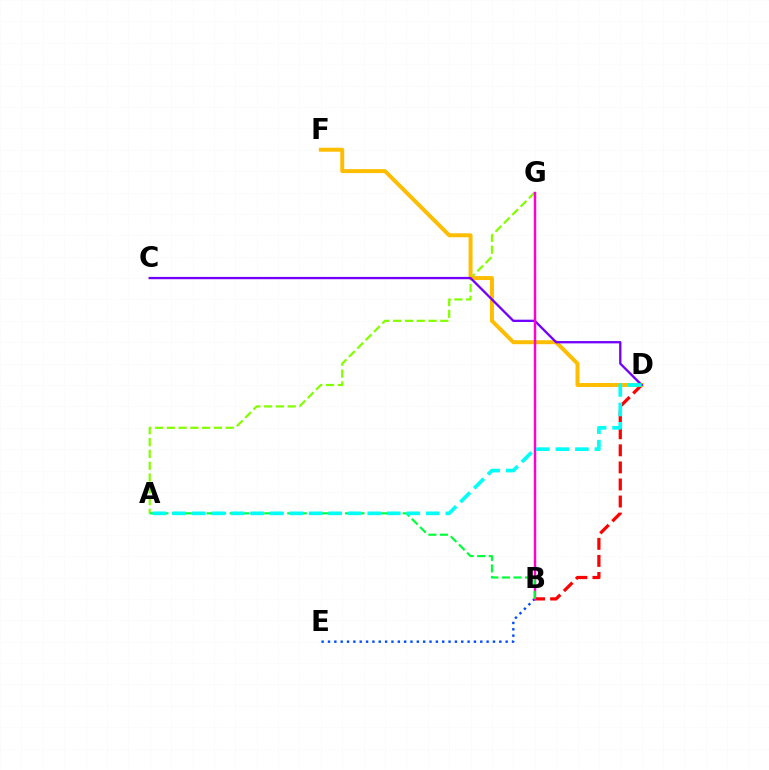{('B', 'D'): [{'color': '#ff0000', 'line_style': 'dashed', 'thickness': 2.32}], ('A', 'G'): [{'color': '#84ff00', 'line_style': 'dashed', 'thickness': 1.6}], ('D', 'F'): [{'color': '#ffbd00', 'line_style': 'solid', 'thickness': 2.86}], ('C', 'D'): [{'color': '#7200ff', 'line_style': 'solid', 'thickness': 1.66}], ('B', 'E'): [{'color': '#004bff', 'line_style': 'dotted', 'thickness': 1.72}], ('B', 'G'): [{'color': '#ff00cf', 'line_style': 'solid', 'thickness': 1.77}], ('A', 'B'): [{'color': '#00ff39', 'line_style': 'dashed', 'thickness': 1.57}], ('A', 'D'): [{'color': '#00fff6', 'line_style': 'dashed', 'thickness': 2.65}]}